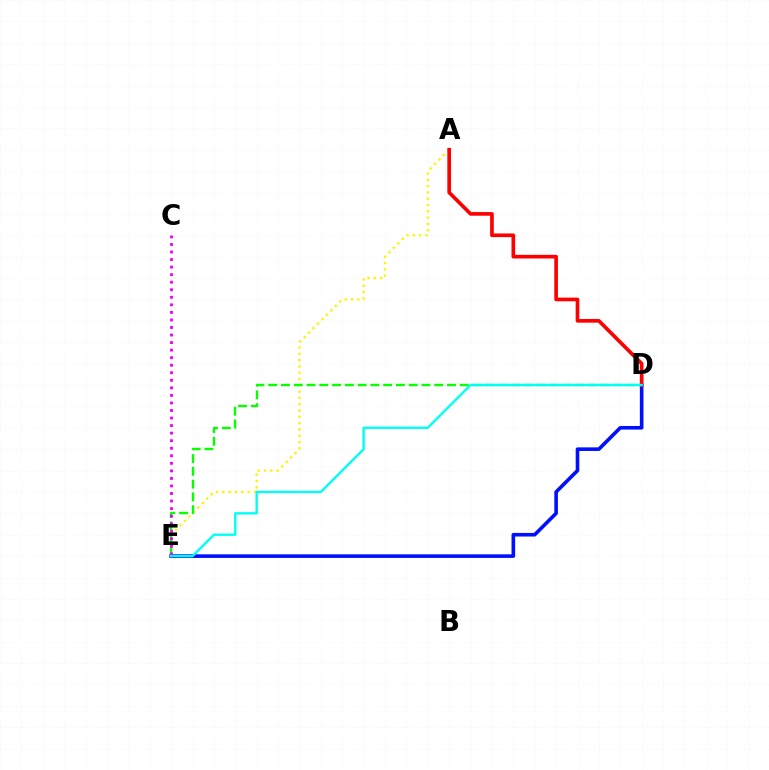{('D', 'E'): [{'color': '#0010ff', 'line_style': 'solid', 'thickness': 2.59}, {'color': '#08ff00', 'line_style': 'dashed', 'thickness': 1.74}, {'color': '#00fff6', 'line_style': 'solid', 'thickness': 1.71}], ('A', 'E'): [{'color': '#fcf500', 'line_style': 'dotted', 'thickness': 1.71}], ('C', 'E'): [{'color': '#ee00ff', 'line_style': 'dotted', 'thickness': 2.05}], ('A', 'D'): [{'color': '#ff0000', 'line_style': 'solid', 'thickness': 2.63}]}